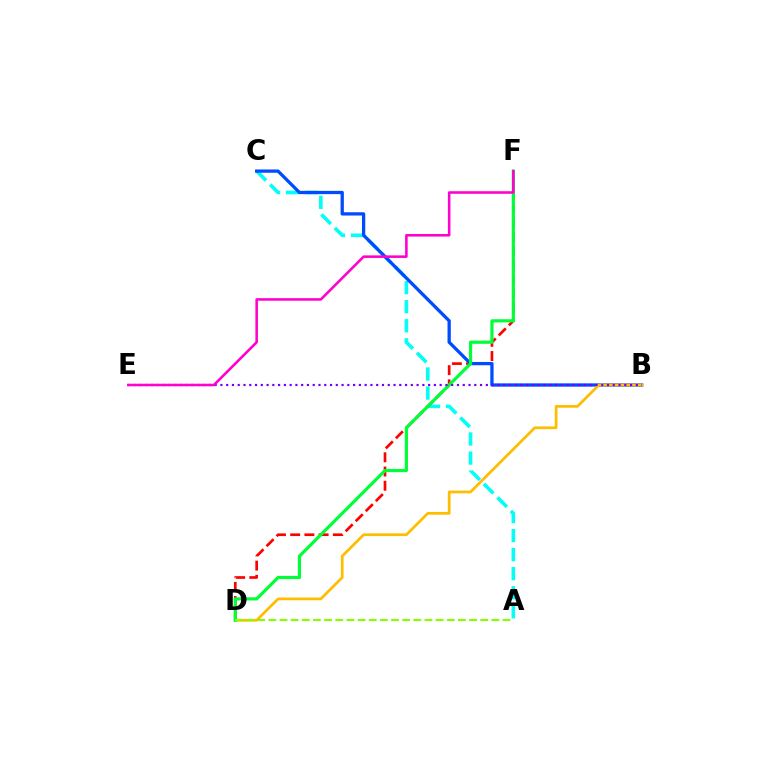{('A', 'C'): [{'color': '#00fff6', 'line_style': 'dashed', 'thickness': 2.59}], ('D', 'F'): [{'color': '#ff0000', 'line_style': 'dashed', 'thickness': 1.93}, {'color': '#00ff39', 'line_style': 'solid', 'thickness': 2.29}], ('B', 'C'): [{'color': '#004bff', 'line_style': 'solid', 'thickness': 2.36}], ('B', 'D'): [{'color': '#ffbd00', 'line_style': 'solid', 'thickness': 1.96}], ('B', 'E'): [{'color': '#7200ff', 'line_style': 'dotted', 'thickness': 1.57}], ('E', 'F'): [{'color': '#ff00cf', 'line_style': 'solid', 'thickness': 1.85}], ('A', 'D'): [{'color': '#84ff00', 'line_style': 'dashed', 'thickness': 1.51}]}